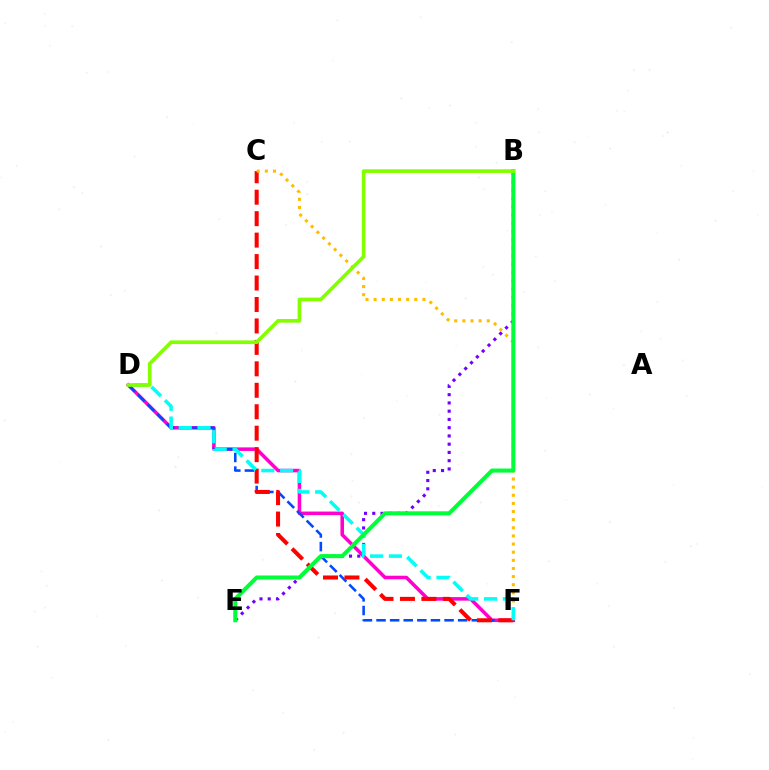{('B', 'E'): [{'color': '#7200ff', 'line_style': 'dotted', 'thickness': 2.24}, {'color': '#00ff39', 'line_style': 'solid', 'thickness': 2.92}], ('D', 'F'): [{'color': '#ff00cf', 'line_style': 'solid', 'thickness': 2.55}, {'color': '#004bff', 'line_style': 'dashed', 'thickness': 1.85}, {'color': '#00fff6', 'line_style': 'dashed', 'thickness': 2.56}], ('C', 'F'): [{'color': '#ff0000', 'line_style': 'dashed', 'thickness': 2.91}, {'color': '#ffbd00', 'line_style': 'dotted', 'thickness': 2.21}], ('B', 'D'): [{'color': '#84ff00', 'line_style': 'solid', 'thickness': 2.63}]}